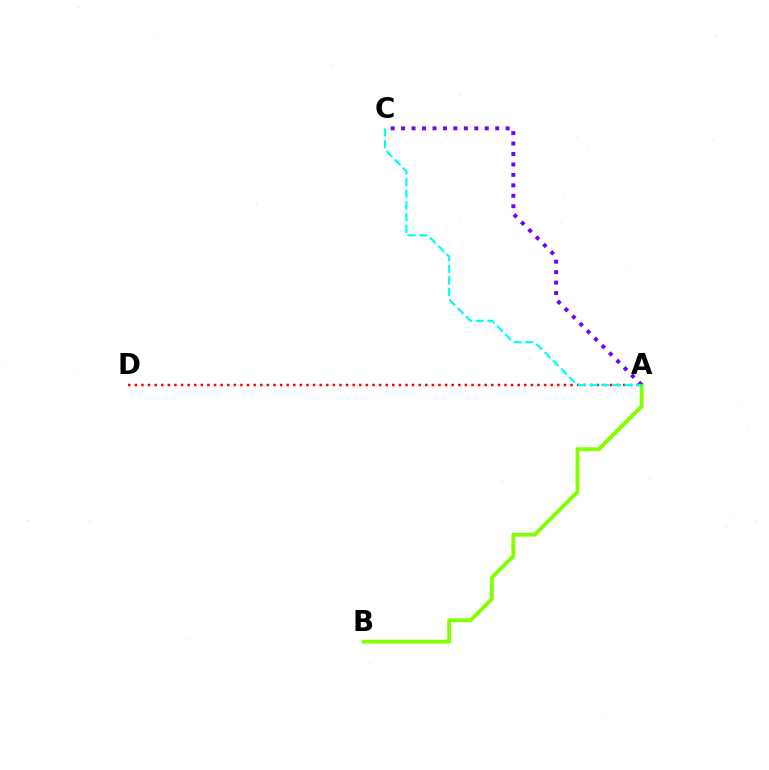{('A', 'B'): [{'color': '#84ff00', 'line_style': 'solid', 'thickness': 2.78}], ('A', 'C'): [{'color': '#7200ff', 'line_style': 'dotted', 'thickness': 2.84}, {'color': '#00fff6', 'line_style': 'dashed', 'thickness': 1.59}], ('A', 'D'): [{'color': '#ff0000', 'line_style': 'dotted', 'thickness': 1.79}]}